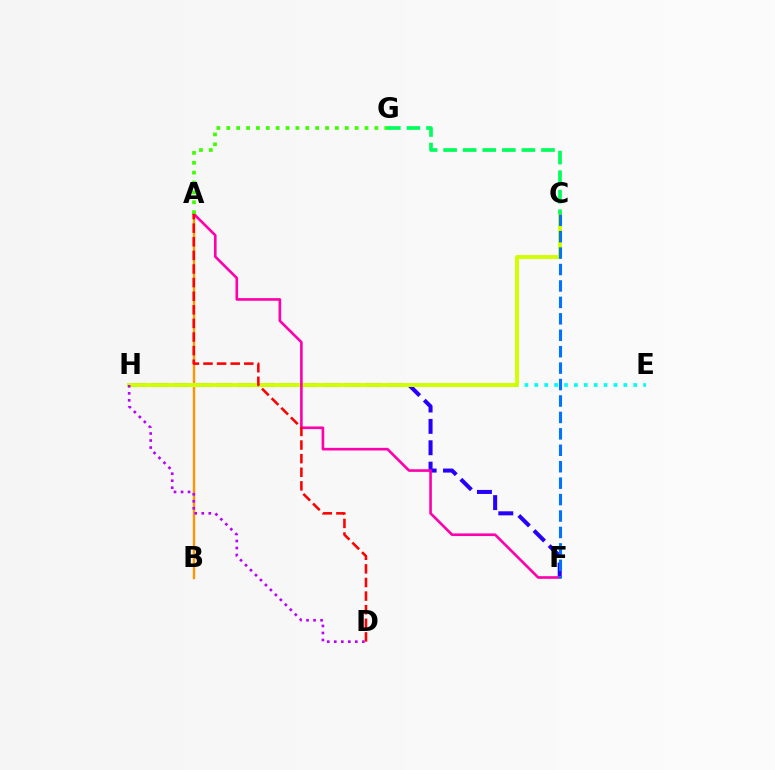{('E', 'H'): [{'color': '#00fff6', 'line_style': 'dotted', 'thickness': 2.69}], ('F', 'H'): [{'color': '#2500ff', 'line_style': 'dashed', 'thickness': 2.9}], ('A', 'B'): [{'color': '#ff9400', 'line_style': 'solid', 'thickness': 1.73}], ('C', 'H'): [{'color': '#d1ff00', 'line_style': 'solid', 'thickness': 2.84}], ('A', 'F'): [{'color': '#ff00ac', 'line_style': 'solid', 'thickness': 1.9}], ('C', 'G'): [{'color': '#00ff5c', 'line_style': 'dashed', 'thickness': 2.66}], ('A', 'G'): [{'color': '#3dff00', 'line_style': 'dotted', 'thickness': 2.68}], ('D', 'H'): [{'color': '#b900ff', 'line_style': 'dotted', 'thickness': 1.91}], ('C', 'F'): [{'color': '#0074ff', 'line_style': 'dashed', 'thickness': 2.23}], ('A', 'D'): [{'color': '#ff0000', 'line_style': 'dashed', 'thickness': 1.85}]}